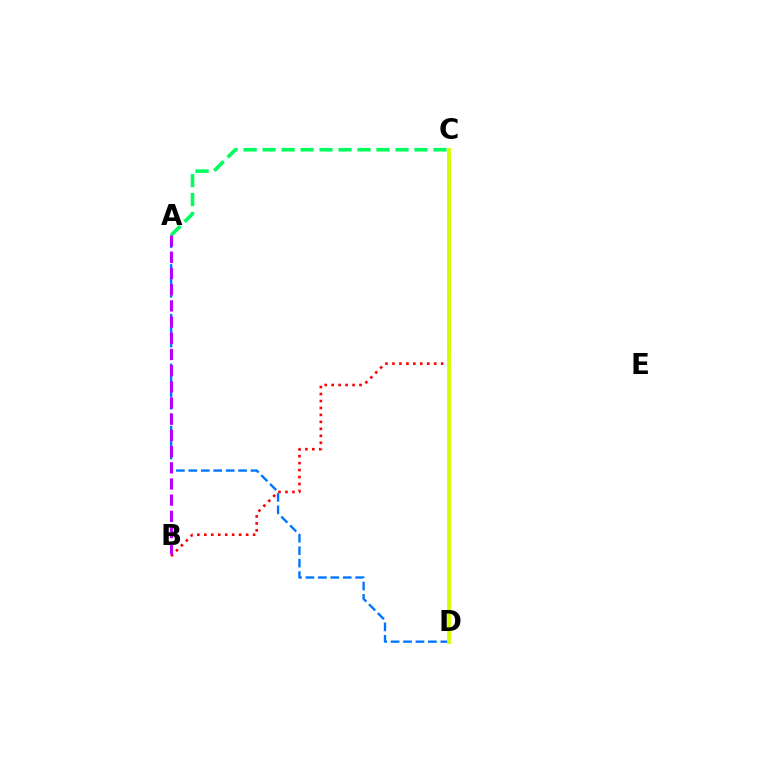{('B', 'C'): [{'color': '#ff0000', 'line_style': 'dotted', 'thickness': 1.89}], ('A', 'D'): [{'color': '#0074ff', 'line_style': 'dashed', 'thickness': 1.69}], ('C', 'D'): [{'color': '#d1ff00', 'line_style': 'solid', 'thickness': 2.74}], ('A', 'C'): [{'color': '#00ff5c', 'line_style': 'dashed', 'thickness': 2.58}], ('A', 'B'): [{'color': '#b900ff', 'line_style': 'dashed', 'thickness': 2.2}]}